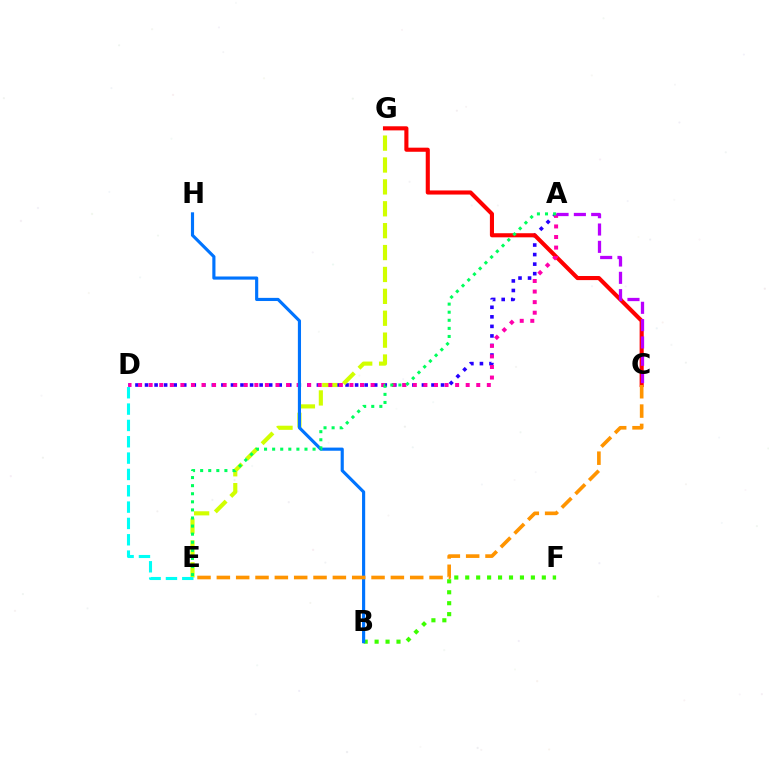{('A', 'D'): [{'color': '#2500ff', 'line_style': 'dotted', 'thickness': 2.59}, {'color': '#ff00ac', 'line_style': 'dotted', 'thickness': 2.87}], ('E', 'G'): [{'color': '#d1ff00', 'line_style': 'dashed', 'thickness': 2.97}], ('C', 'G'): [{'color': '#ff0000', 'line_style': 'solid', 'thickness': 2.95}], ('D', 'E'): [{'color': '#00fff6', 'line_style': 'dashed', 'thickness': 2.22}], ('B', 'F'): [{'color': '#3dff00', 'line_style': 'dotted', 'thickness': 2.97}], ('B', 'H'): [{'color': '#0074ff', 'line_style': 'solid', 'thickness': 2.26}], ('A', 'C'): [{'color': '#b900ff', 'line_style': 'dashed', 'thickness': 2.35}], ('C', 'E'): [{'color': '#ff9400', 'line_style': 'dashed', 'thickness': 2.63}], ('A', 'E'): [{'color': '#00ff5c', 'line_style': 'dotted', 'thickness': 2.2}]}